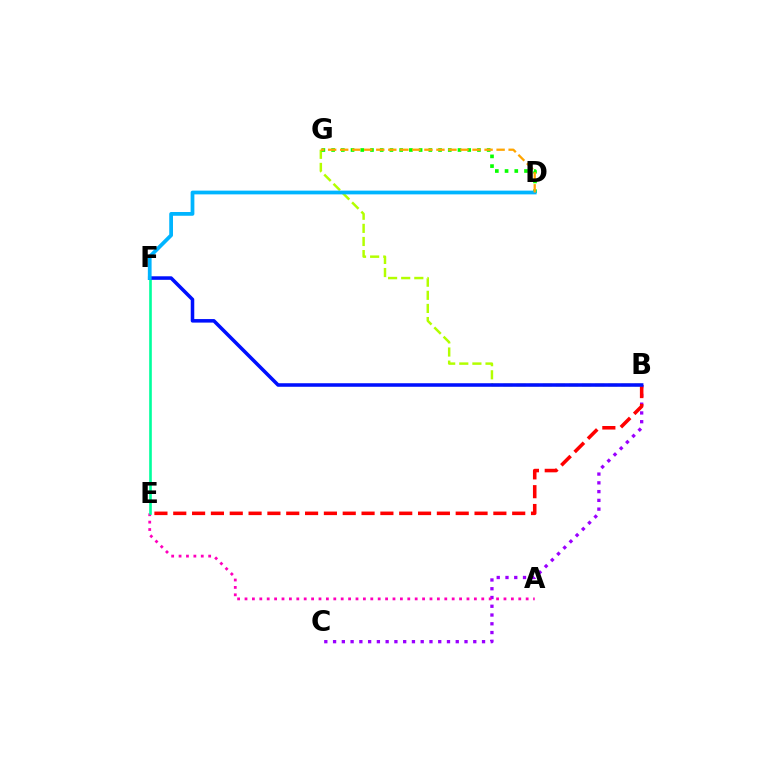{('B', 'C'): [{'color': '#9b00ff', 'line_style': 'dotted', 'thickness': 2.38}], ('B', 'E'): [{'color': '#ff0000', 'line_style': 'dashed', 'thickness': 2.56}], ('A', 'E'): [{'color': '#ff00bd', 'line_style': 'dotted', 'thickness': 2.01}], ('E', 'F'): [{'color': '#00ff9d', 'line_style': 'solid', 'thickness': 1.89}], ('B', 'G'): [{'color': '#b3ff00', 'line_style': 'dashed', 'thickness': 1.78}], ('D', 'G'): [{'color': '#08ff00', 'line_style': 'dotted', 'thickness': 2.64}, {'color': '#ffa500', 'line_style': 'dashed', 'thickness': 1.63}], ('B', 'F'): [{'color': '#0010ff', 'line_style': 'solid', 'thickness': 2.55}], ('D', 'F'): [{'color': '#00b5ff', 'line_style': 'solid', 'thickness': 2.7}]}